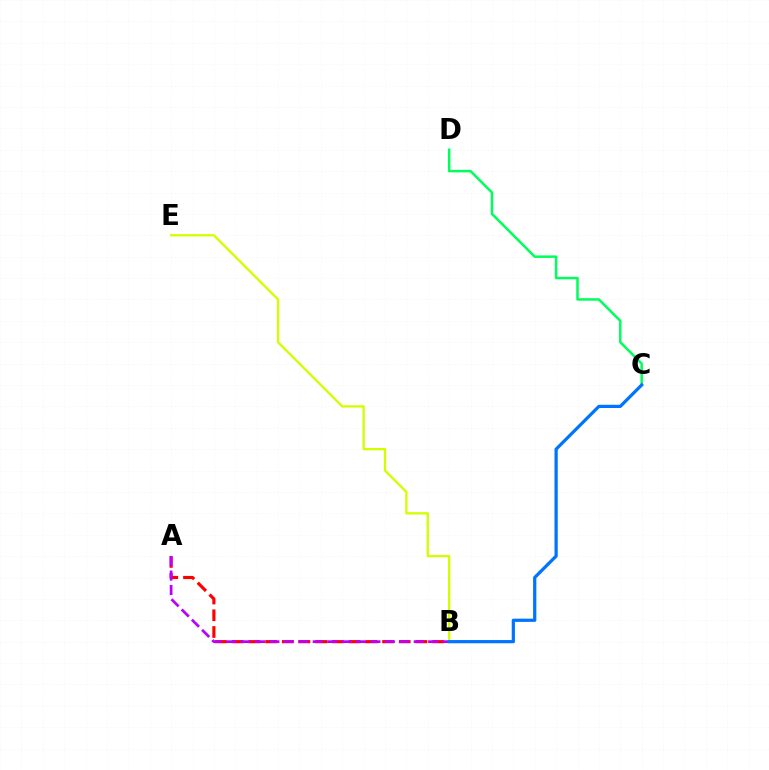{('C', 'D'): [{'color': '#00ff5c', 'line_style': 'solid', 'thickness': 1.8}], ('A', 'B'): [{'color': '#ff0000', 'line_style': 'dashed', 'thickness': 2.27}, {'color': '#b900ff', 'line_style': 'dashed', 'thickness': 1.96}], ('B', 'E'): [{'color': '#d1ff00', 'line_style': 'solid', 'thickness': 1.68}], ('B', 'C'): [{'color': '#0074ff', 'line_style': 'solid', 'thickness': 2.32}]}